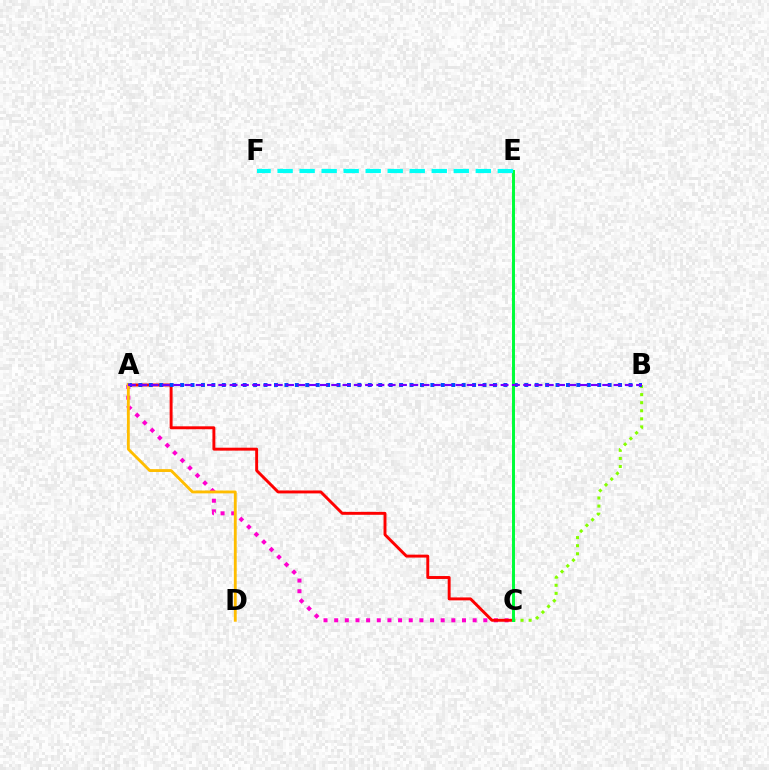{('B', 'C'): [{'color': '#84ff00', 'line_style': 'dotted', 'thickness': 2.19}], ('A', 'C'): [{'color': '#ff00cf', 'line_style': 'dotted', 'thickness': 2.89}, {'color': '#ff0000', 'line_style': 'solid', 'thickness': 2.11}], ('A', 'B'): [{'color': '#004bff', 'line_style': 'dotted', 'thickness': 2.83}, {'color': '#7200ff', 'line_style': 'dashed', 'thickness': 1.53}], ('C', 'E'): [{'color': '#00ff39', 'line_style': 'solid', 'thickness': 2.14}], ('E', 'F'): [{'color': '#00fff6', 'line_style': 'dashed', 'thickness': 2.99}], ('A', 'D'): [{'color': '#ffbd00', 'line_style': 'solid', 'thickness': 2.05}]}